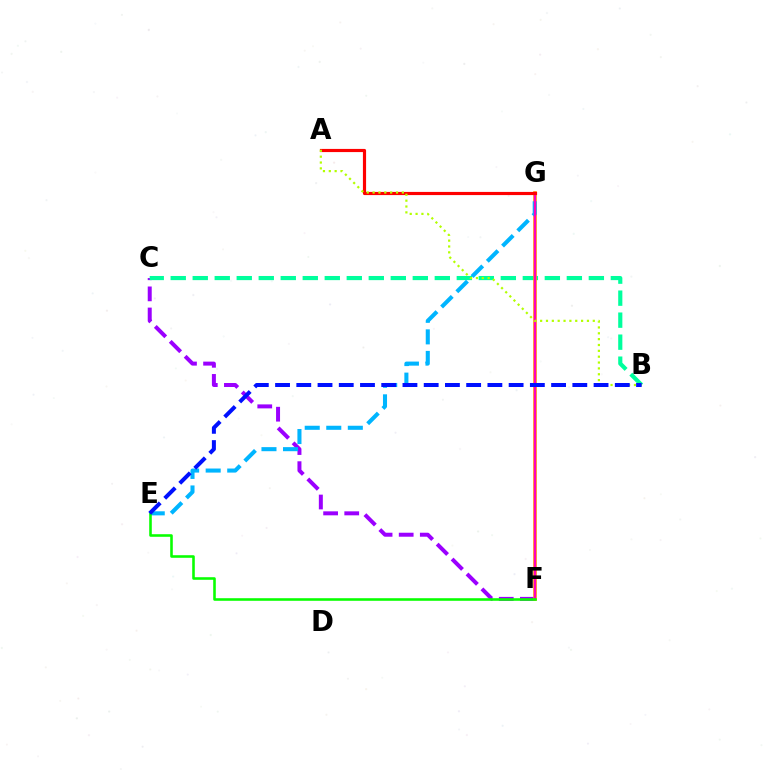{('C', 'F'): [{'color': '#9b00ff', 'line_style': 'dashed', 'thickness': 2.87}], ('B', 'C'): [{'color': '#00ff9d', 'line_style': 'dashed', 'thickness': 2.99}], ('F', 'G'): [{'color': '#ffa500', 'line_style': 'solid', 'thickness': 2.62}, {'color': '#ff00bd', 'line_style': 'solid', 'thickness': 1.67}], ('E', 'G'): [{'color': '#00b5ff', 'line_style': 'dashed', 'thickness': 2.93}], ('E', 'F'): [{'color': '#08ff00', 'line_style': 'solid', 'thickness': 1.85}], ('A', 'G'): [{'color': '#ff0000', 'line_style': 'solid', 'thickness': 2.28}], ('A', 'B'): [{'color': '#b3ff00', 'line_style': 'dotted', 'thickness': 1.59}], ('B', 'E'): [{'color': '#0010ff', 'line_style': 'dashed', 'thickness': 2.88}]}